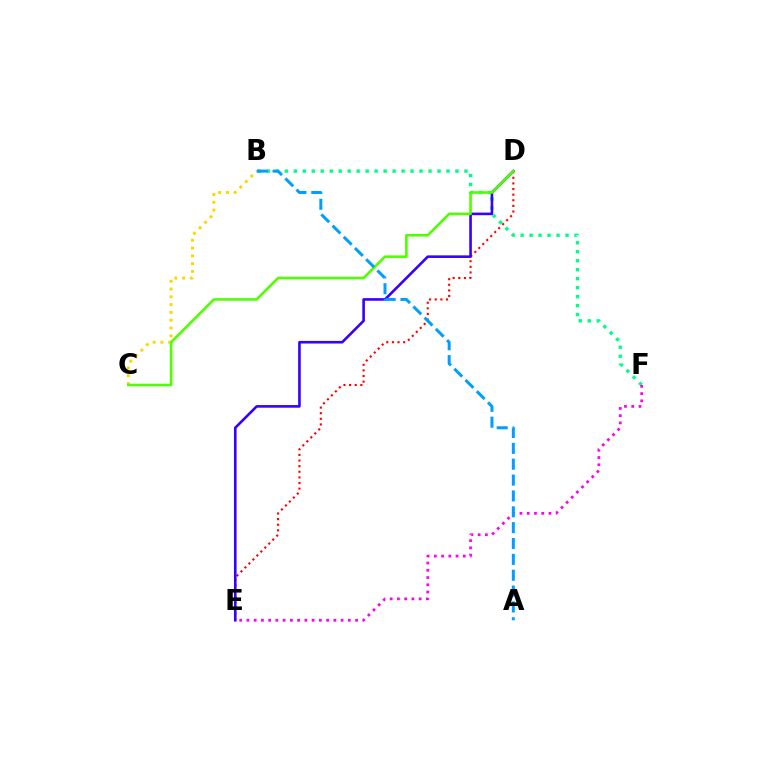{('B', 'F'): [{'color': '#00ff86', 'line_style': 'dotted', 'thickness': 2.44}], ('D', 'E'): [{'color': '#ff0000', 'line_style': 'dotted', 'thickness': 1.53}, {'color': '#3700ff', 'line_style': 'solid', 'thickness': 1.88}], ('B', 'C'): [{'color': '#ffd500', 'line_style': 'dotted', 'thickness': 2.12}], ('E', 'F'): [{'color': '#ff00ed', 'line_style': 'dotted', 'thickness': 1.97}], ('C', 'D'): [{'color': '#4fff00', 'line_style': 'solid', 'thickness': 1.87}], ('A', 'B'): [{'color': '#009eff', 'line_style': 'dashed', 'thickness': 2.15}]}